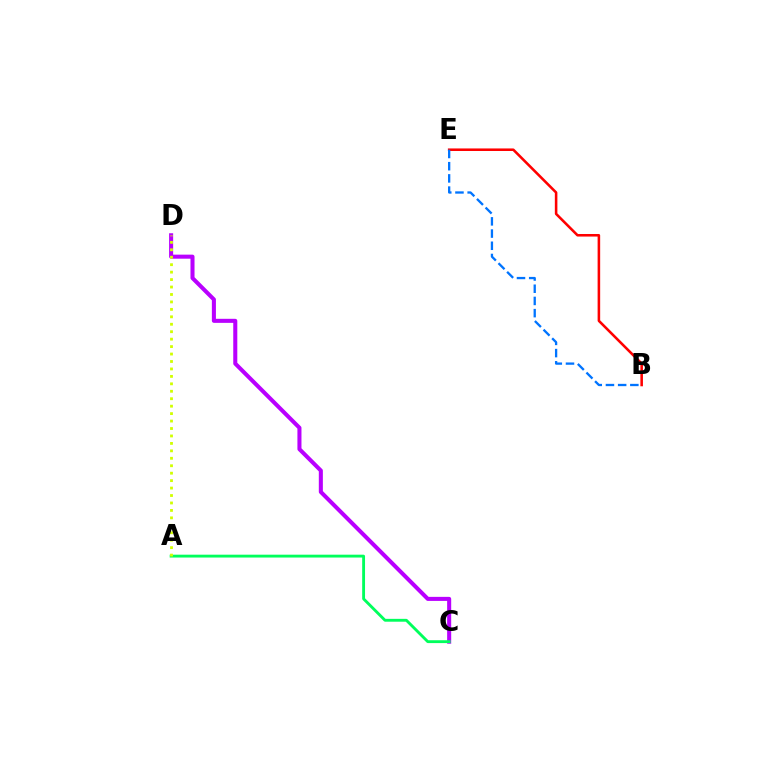{('B', 'E'): [{'color': '#ff0000', 'line_style': 'solid', 'thickness': 1.84}, {'color': '#0074ff', 'line_style': 'dashed', 'thickness': 1.66}], ('C', 'D'): [{'color': '#b900ff', 'line_style': 'solid', 'thickness': 2.92}], ('A', 'C'): [{'color': '#00ff5c', 'line_style': 'solid', 'thickness': 2.06}], ('A', 'D'): [{'color': '#d1ff00', 'line_style': 'dotted', 'thickness': 2.02}]}